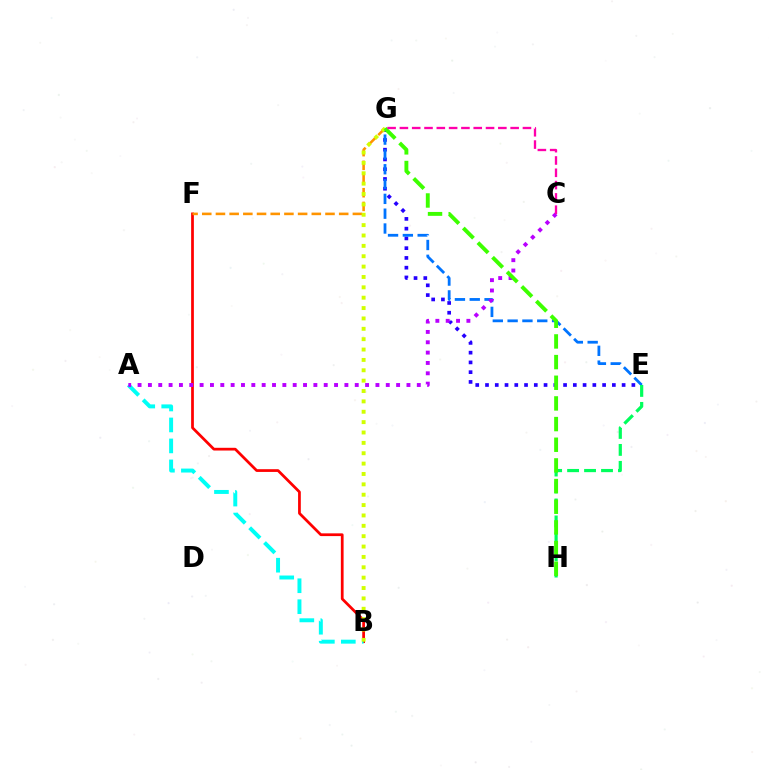{('E', 'G'): [{'color': '#2500ff', 'line_style': 'dotted', 'thickness': 2.65}, {'color': '#0074ff', 'line_style': 'dashed', 'thickness': 2.01}], ('B', 'F'): [{'color': '#ff0000', 'line_style': 'solid', 'thickness': 1.97}], ('A', 'B'): [{'color': '#00fff6', 'line_style': 'dashed', 'thickness': 2.85}], ('A', 'C'): [{'color': '#b900ff', 'line_style': 'dotted', 'thickness': 2.81}], ('E', 'H'): [{'color': '#00ff5c', 'line_style': 'dashed', 'thickness': 2.3}], ('F', 'G'): [{'color': '#ff9400', 'line_style': 'dashed', 'thickness': 1.86}], ('B', 'G'): [{'color': '#d1ff00', 'line_style': 'dotted', 'thickness': 2.82}], ('G', 'H'): [{'color': '#3dff00', 'line_style': 'dashed', 'thickness': 2.81}], ('C', 'G'): [{'color': '#ff00ac', 'line_style': 'dashed', 'thickness': 1.67}]}